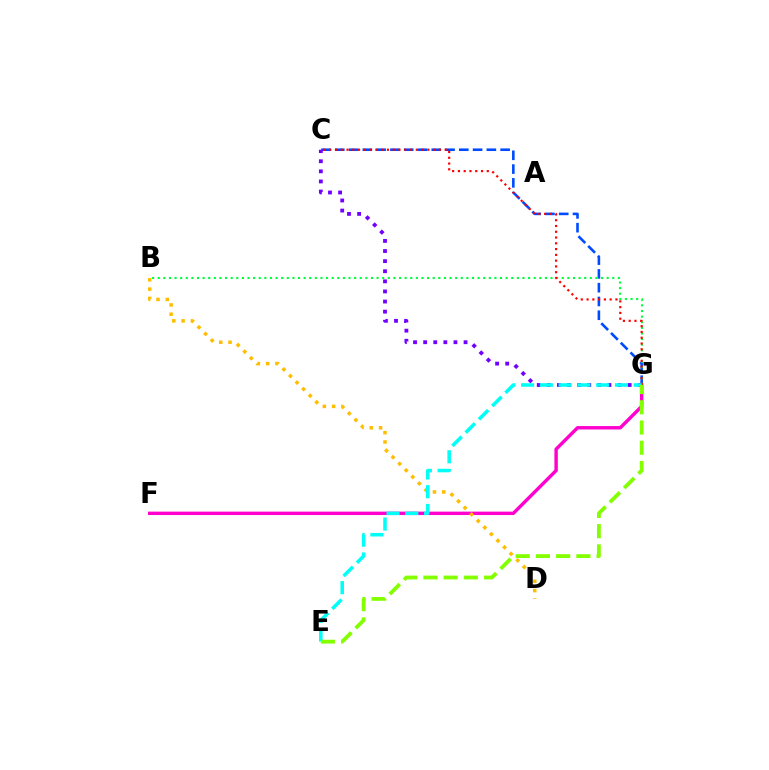{('C', 'G'): [{'color': '#004bff', 'line_style': 'dashed', 'thickness': 1.87}, {'color': '#ff0000', 'line_style': 'dotted', 'thickness': 1.57}, {'color': '#7200ff', 'line_style': 'dotted', 'thickness': 2.74}], ('F', 'G'): [{'color': '#ff00cf', 'line_style': 'solid', 'thickness': 2.46}], ('B', 'G'): [{'color': '#00ff39', 'line_style': 'dotted', 'thickness': 1.52}], ('B', 'D'): [{'color': '#ffbd00', 'line_style': 'dotted', 'thickness': 2.53}], ('E', 'G'): [{'color': '#00fff6', 'line_style': 'dashed', 'thickness': 2.55}, {'color': '#84ff00', 'line_style': 'dashed', 'thickness': 2.75}]}